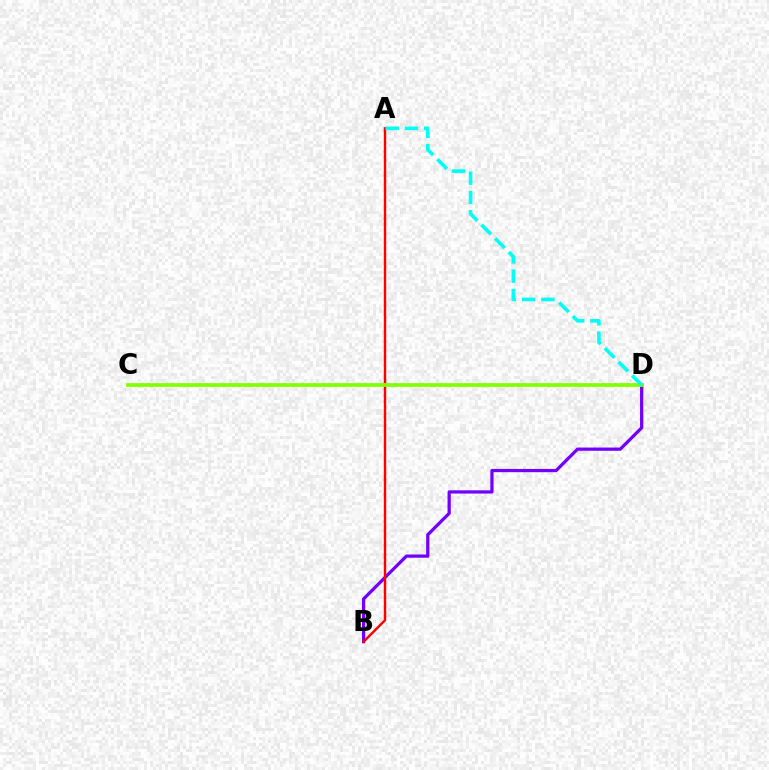{('B', 'D'): [{'color': '#7200ff', 'line_style': 'solid', 'thickness': 2.34}], ('A', 'B'): [{'color': '#ff0000', 'line_style': 'solid', 'thickness': 1.74}], ('C', 'D'): [{'color': '#84ff00', 'line_style': 'solid', 'thickness': 2.7}], ('A', 'D'): [{'color': '#00fff6', 'line_style': 'dashed', 'thickness': 2.62}]}